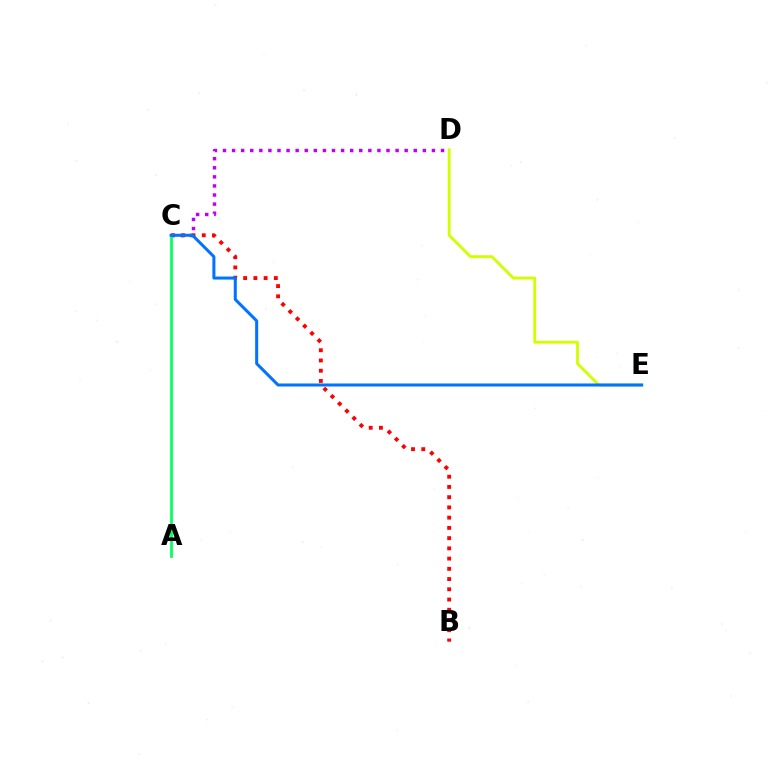{('C', 'D'): [{'color': '#b900ff', 'line_style': 'dotted', 'thickness': 2.47}], ('B', 'C'): [{'color': '#ff0000', 'line_style': 'dotted', 'thickness': 2.78}], ('D', 'E'): [{'color': '#d1ff00', 'line_style': 'solid', 'thickness': 2.05}], ('A', 'C'): [{'color': '#00ff5c', 'line_style': 'solid', 'thickness': 1.94}], ('C', 'E'): [{'color': '#0074ff', 'line_style': 'solid', 'thickness': 2.18}]}